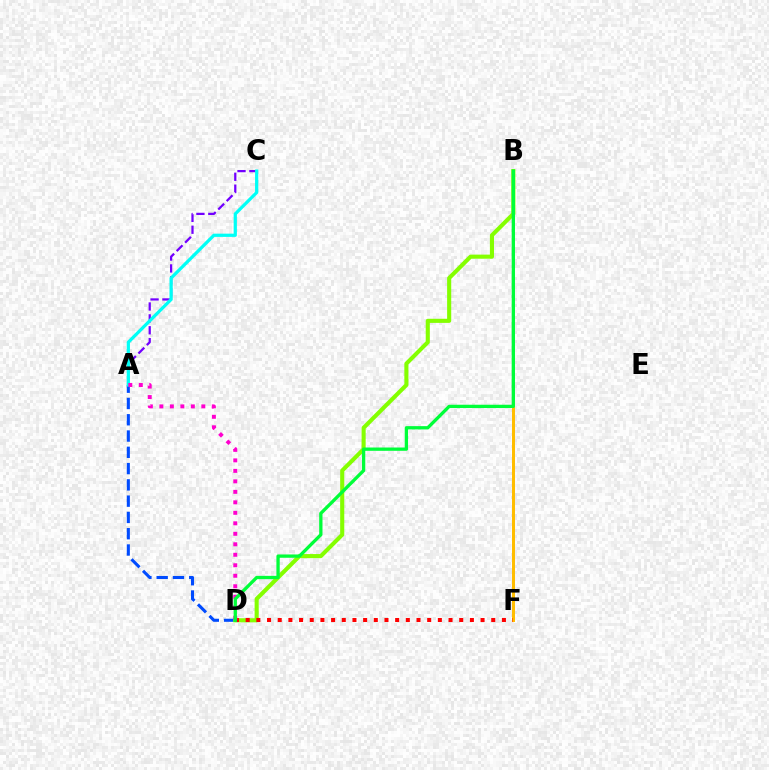{('B', 'F'): [{'color': '#ffbd00', 'line_style': 'solid', 'thickness': 2.16}], ('A', 'D'): [{'color': '#004bff', 'line_style': 'dashed', 'thickness': 2.21}, {'color': '#ff00cf', 'line_style': 'dotted', 'thickness': 2.85}], ('A', 'C'): [{'color': '#7200ff', 'line_style': 'dashed', 'thickness': 1.62}, {'color': '#00fff6', 'line_style': 'solid', 'thickness': 2.33}], ('B', 'D'): [{'color': '#84ff00', 'line_style': 'solid', 'thickness': 2.95}, {'color': '#00ff39', 'line_style': 'solid', 'thickness': 2.38}], ('D', 'F'): [{'color': '#ff0000', 'line_style': 'dotted', 'thickness': 2.9}]}